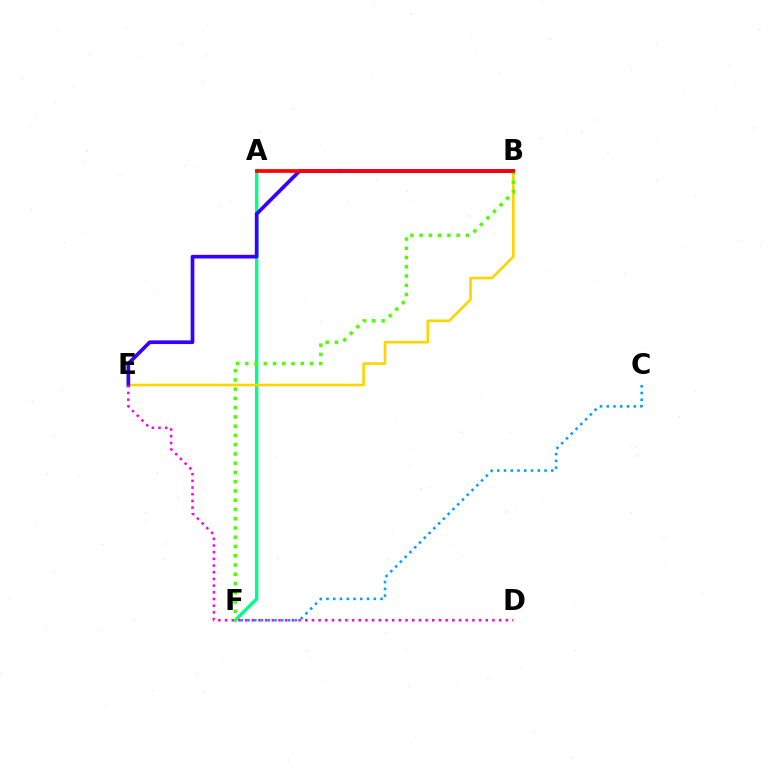{('C', 'F'): [{'color': '#009eff', 'line_style': 'dotted', 'thickness': 1.84}], ('A', 'F'): [{'color': '#00ff86', 'line_style': 'solid', 'thickness': 2.43}], ('B', 'E'): [{'color': '#ffd500', 'line_style': 'solid', 'thickness': 1.92}, {'color': '#3700ff', 'line_style': 'solid', 'thickness': 2.65}], ('B', 'F'): [{'color': '#4fff00', 'line_style': 'dotted', 'thickness': 2.51}], ('D', 'E'): [{'color': '#ff00ed', 'line_style': 'dotted', 'thickness': 1.82}], ('A', 'B'): [{'color': '#ff0000', 'line_style': 'solid', 'thickness': 2.66}]}